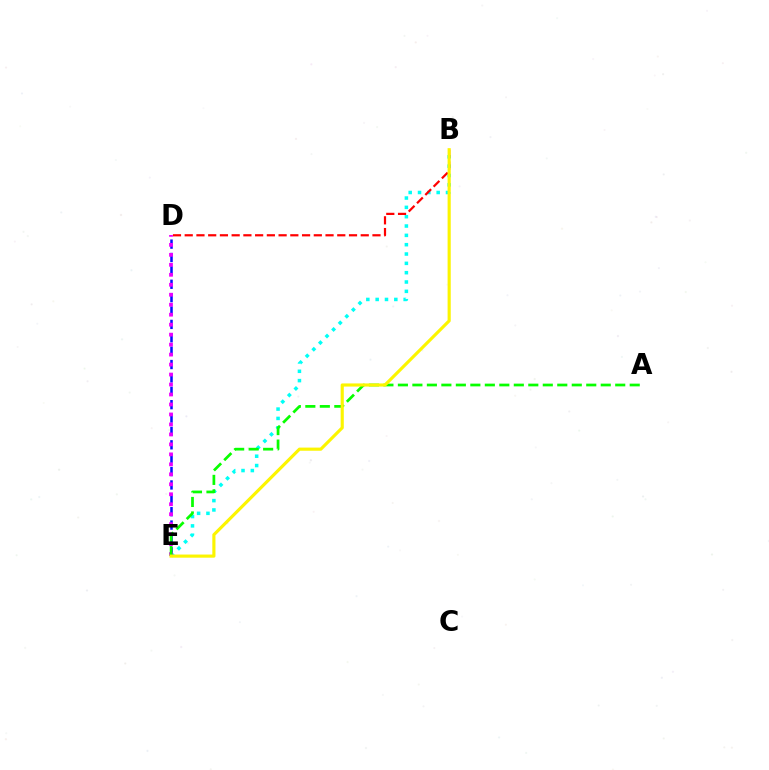{('B', 'E'): [{'color': '#00fff6', 'line_style': 'dotted', 'thickness': 2.54}, {'color': '#fcf500', 'line_style': 'solid', 'thickness': 2.26}], ('D', 'E'): [{'color': '#0010ff', 'line_style': 'dashed', 'thickness': 1.82}, {'color': '#ee00ff', 'line_style': 'dotted', 'thickness': 2.71}], ('B', 'D'): [{'color': '#ff0000', 'line_style': 'dashed', 'thickness': 1.59}], ('A', 'E'): [{'color': '#08ff00', 'line_style': 'dashed', 'thickness': 1.97}]}